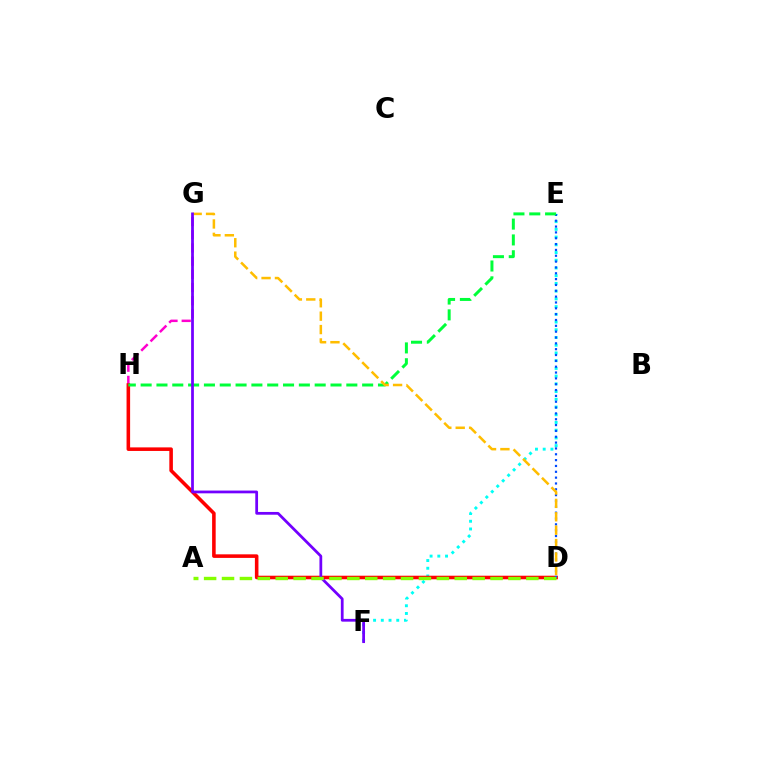{('G', 'H'): [{'color': '#ff00cf', 'line_style': 'dashed', 'thickness': 1.79}], ('E', 'F'): [{'color': '#00fff6', 'line_style': 'dotted', 'thickness': 2.1}], ('D', 'H'): [{'color': '#ff0000', 'line_style': 'solid', 'thickness': 2.57}], ('D', 'E'): [{'color': '#004bff', 'line_style': 'dotted', 'thickness': 1.59}], ('E', 'H'): [{'color': '#00ff39', 'line_style': 'dashed', 'thickness': 2.15}], ('D', 'G'): [{'color': '#ffbd00', 'line_style': 'dashed', 'thickness': 1.82}], ('F', 'G'): [{'color': '#7200ff', 'line_style': 'solid', 'thickness': 1.99}], ('A', 'D'): [{'color': '#84ff00', 'line_style': 'dashed', 'thickness': 2.43}]}